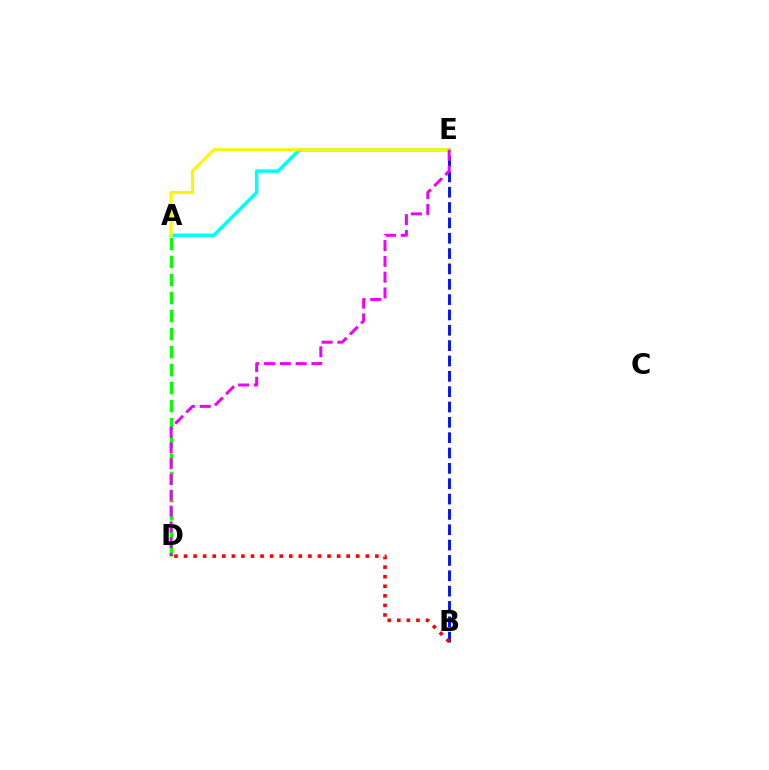{('B', 'E'): [{'color': '#0010ff', 'line_style': 'dashed', 'thickness': 2.08}], ('A', 'E'): [{'color': '#00fff6', 'line_style': 'solid', 'thickness': 2.5}, {'color': '#fcf500', 'line_style': 'solid', 'thickness': 2.23}], ('B', 'D'): [{'color': '#ff0000', 'line_style': 'dotted', 'thickness': 2.6}], ('A', 'D'): [{'color': '#08ff00', 'line_style': 'dashed', 'thickness': 2.45}], ('D', 'E'): [{'color': '#ee00ff', 'line_style': 'dashed', 'thickness': 2.14}]}